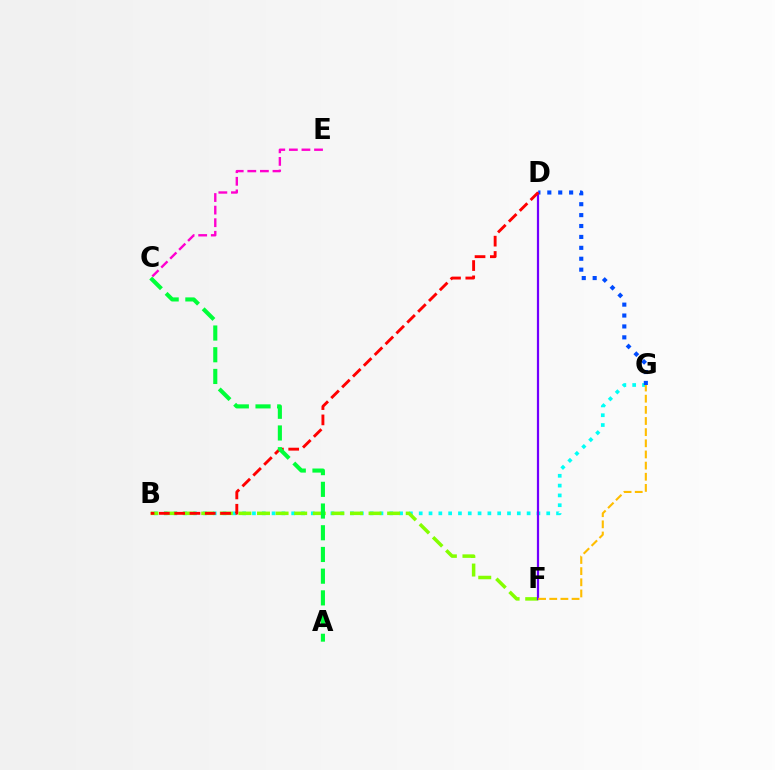{('B', 'G'): [{'color': '#00fff6', 'line_style': 'dotted', 'thickness': 2.67}], ('D', 'G'): [{'color': '#004bff', 'line_style': 'dotted', 'thickness': 2.96}], ('B', 'F'): [{'color': '#84ff00', 'line_style': 'dashed', 'thickness': 2.53}], ('D', 'F'): [{'color': '#7200ff', 'line_style': 'solid', 'thickness': 1.6}], ('B', 'D'): [{'color': '#ff0000', 'line_style': 'dashed', 'thickness': 2.08}], ('C', 'E'): [{'color': '#ff00cf', 'line_style': 'dashed', 'thickness': 1.71}], ('A', 'C'): [{'color': '#00ff39', 'line_style': 'dashed', 'thickness': 2.95}], ('F', 'G'): [{'color': '#ffbd00', 'line_style': 'dashed', 'thickness': 1.52}]}